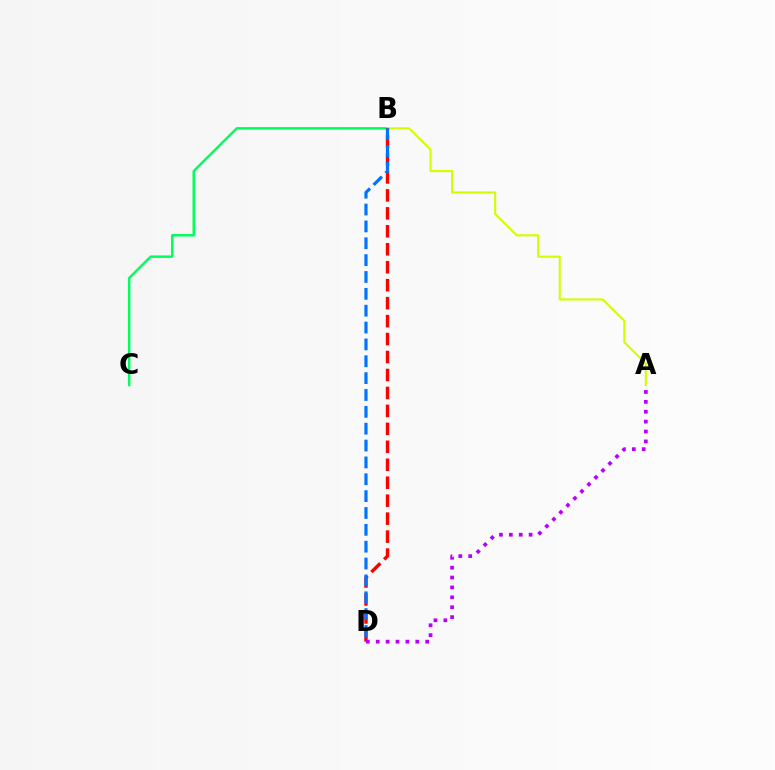{('B', 'C'): [{'color': '#00ff5c', 'line_style': 'solid', 'thickness': 1.79}], ('A', 'B'): [{'color': '#d1ff00', 'line_style': 'solid', 'thickness': 1.54}], ('B', 'D'): [{'color': '#ff0000', 'line_style': 'dashed', 'thickness': 2.44}, {'color': '#0074ff', 'line_style': 'dashed', 'thickness': 2.29}], ('A', 'D'): [{'color': '#b900ff', 'line_style': 'dotted', 'thickness': 2.69}]}